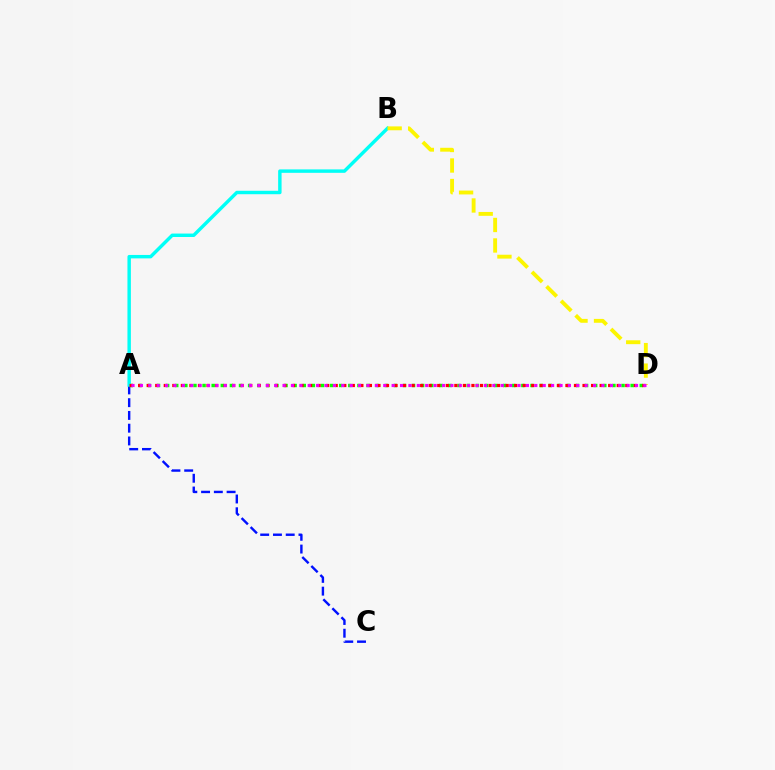{('A', 'C'): [{'color': '#0010ff', 'line_style': 'dashed', 'thickness': 1.73}], ('A', 'D'): [{'color': '#08ff00', 'line_style': 'dotted', 'thickness': 2.47}, {'color': '#ff0000', 'line_style': 'dotted', 'thickness': 2.32}, {'color': '#ee00ff', 'line_style': 'dotted', 'thickness': 2.28}], ('A', 'B'): [{'color': '#00fff6', 'line_style': 'solid', 'thickness': 2.47}], ('B', 'D'): [{'color': '#fcf500', 'line_style': 'dashed', 'thickness': 2.79}]}